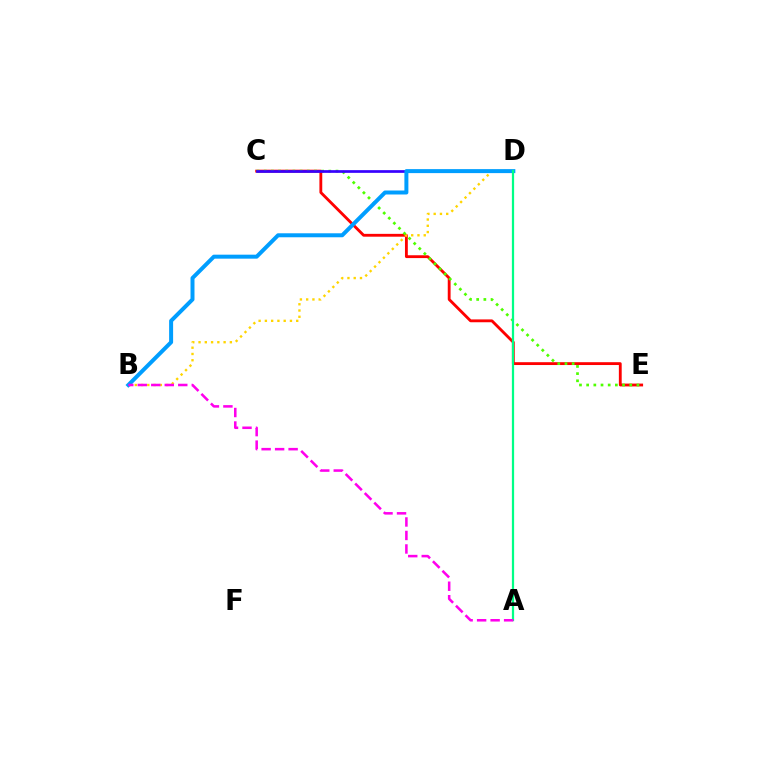{('C', 'E'): [{'color': '#ff0000', 'line_style': 'solid', 'thickness': 2.04}, {'color': '#4fff00', 'line_style': 'dotted', 'thickness': 1.95}], ('B', 'D'): [{'color': '#ffd500', 'line_style': 'dotted', 'thickness': 1.7}, {'color': '#009eff', 'line_style': 'solid', 'thickness': 2.87}], ('C', 'D'): [{'color': '#3700ff', 'line_style': 'solid', 'thickness': 1.95}], ('A', 'D'): [{'color': '#00ff86', 'line_style': 'solid', 'thickness': 1.61}], ('A', 'B'): [{'color': '#ff00ed', 'line_style': 'dashed', 'thickness': 1.83}]}